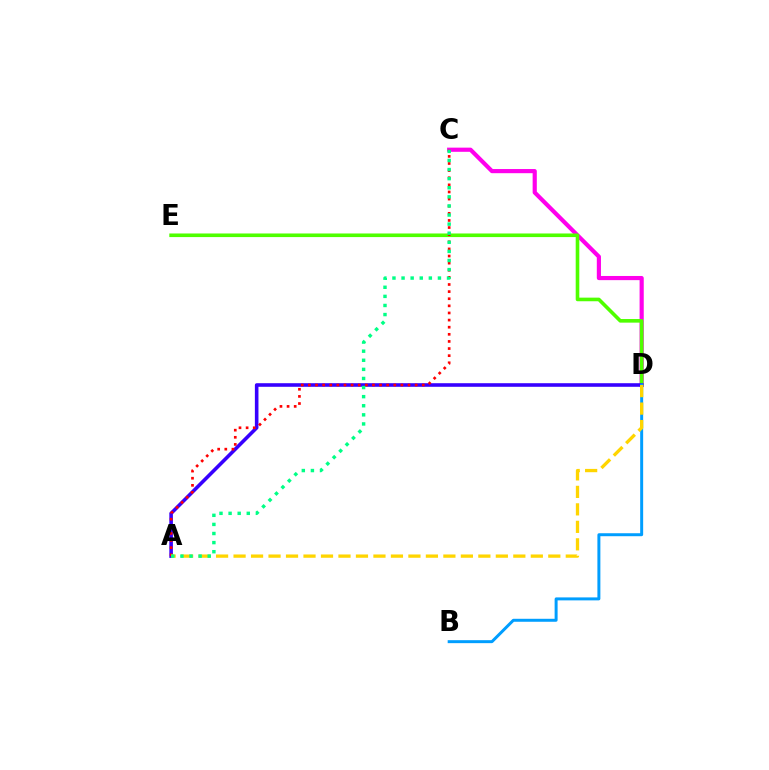{('C', 'D'): [{'color': '#ff00ed', 'line_style': 'solid', 'thickness': 3.0}], ('D', 'E'): [{'color': '#4fff00', 'line_style': 'solid', 'thickness': 2.6}], ('A', 'D'): [{'color': '#3700ff', 'line_style': 'solid', 'thickness': 2.58}, {'color': '#ffd500', 'line_style': 'dashed', 'thickness': 2.38}], ('A', 'C'): [{'color': '#ff0000', 'line_style': 'dotted', 'thickness': 1.93}, {'color': '#00ff86', 'line_style': 'dotted', 'thickness': 2.47}], ('B', 'D'): [{'color': '#009eff', 'line_style': 'solid', 'thickness': 2.14}]}